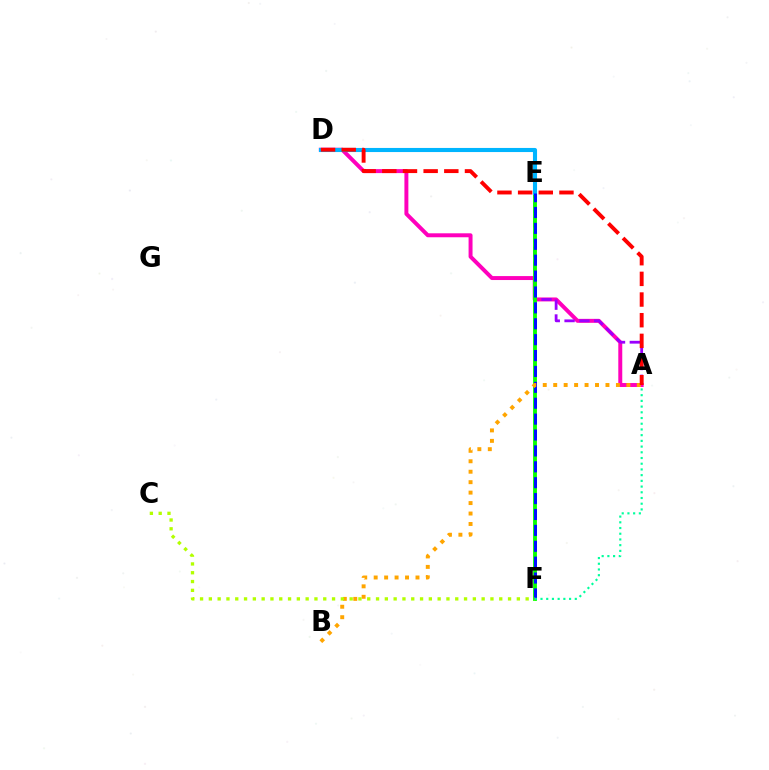{('A', 'D'): [{'color': '#ff00bd', 'line_style': 'solid', 'thickness': 2.85}, {'color': '#ff0000', 'line_style': 'dashed', 'thickness': 2.81}], ('A', 'E'): [{'color': '#9b00ff', 'line_style': 'dashed', 'thickness': 2.01}], ('E', 'F'): [{'color': '#08ff00', 'line_style': 'solid', 'thickness': 2.77}, {'color': '#0010ff', 'line_style': 'dashed', 'thickness': 2.16}], ('D', 'E'): [{'color': '#00b5ff', 'line_style': 'solid', 'thickness': 2.95}], ('A', 'B'): [{'color': '#ffa500', 'line_style': 'dotted', 'thickness': 2.84}], ('A', 'F'): [{'color': '#00ff9d', 'line_style': 'dotted', 'thickness': 1.55}], ('C', 'F'): [{'color': '#b3ff00', 'line_style': 'dotted', 'thickness': 2.39}]}